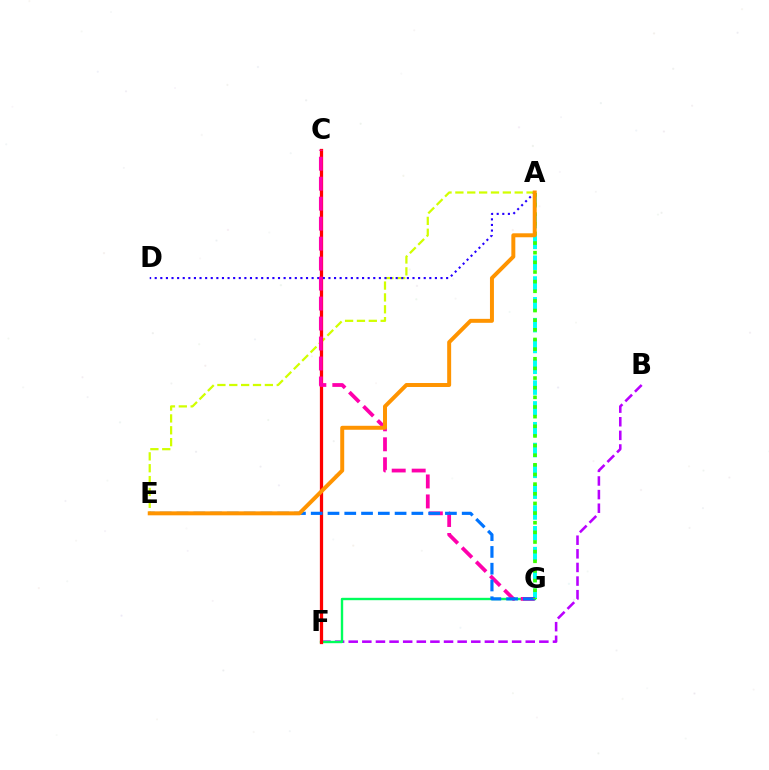{('A', 'E'): [{'color': '#d1ff00', 'line_style': 'dashed', 'thickness': 1.61}, {'color': '#ff9400', 'line_style': 'solid', 'thickness': 2.86}], ('A', 'G'): [{'color': '#00fff6', 'line_style': 'dashed', 'thickness': 2.83}, {'color': '#3dff00', 'line_style': 'dotted', 'thickness': 2.62}], ('B', 'F'): [{'color': '#b900ff', 'line_style': 'dashed', 'thickness': 1.85}], ('F', 'G'): [{'color': '#00ff5c', 'line_style': 'solid', 'thickness': 1.71}], ('C', 'F'): [{'color': '#ff0000', 'line_style': 'solid', 'thickness': 2.34}], ('A', 'D'): [{'color': '#2500ff', 'line_style': 'dotted', 'thickness': 1.52}], ('C', 'G'): [{'color': '#ff00ac', 'line_style': 'dashed', 'thickness': 2.71}], ('E', 'G'): [{'color': '#0074ff', 'line_style': 'dashed', 'thickness': 2.28}]}